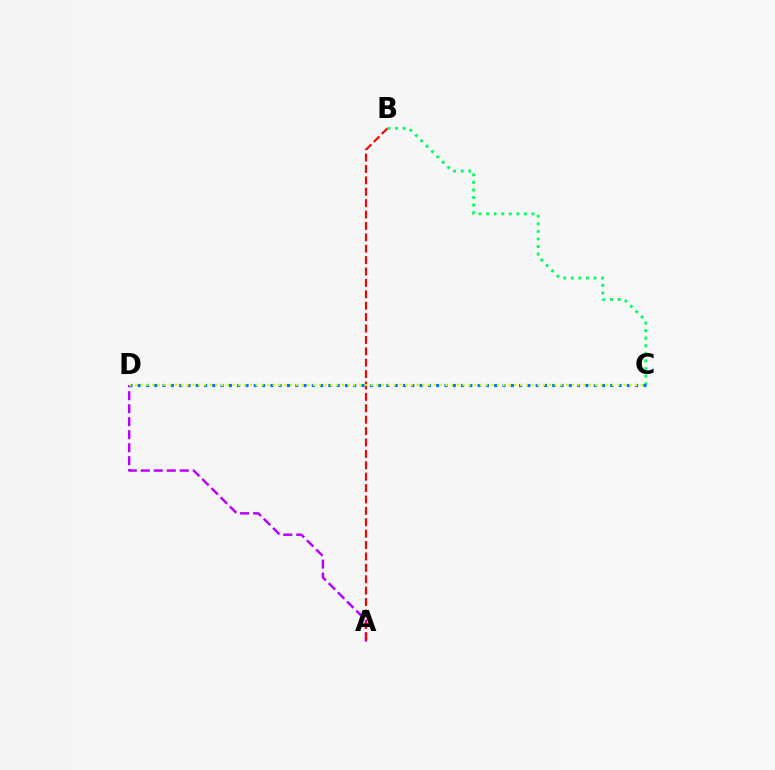{('A', 'D'): [{'color': '#b900ff', 'line_style': 'dashed', 'thickness': 1.77}], ('A', 'B'): [{'color': '#ff0000', 'line_style': 'dashed', 'thickness': 1.55}], ('B', 'C'): [{'color': '#00ff5c', 'line_style': 'dotted', 'thickness': 2.06}], ('C', 'D'): [{'color': '#0074ff', 'line_style': 'dotted', 'thickness': 2.25}, {'color': '#d1ff00', 'line_style': 'dotted', 'thickness': 1.56}]}